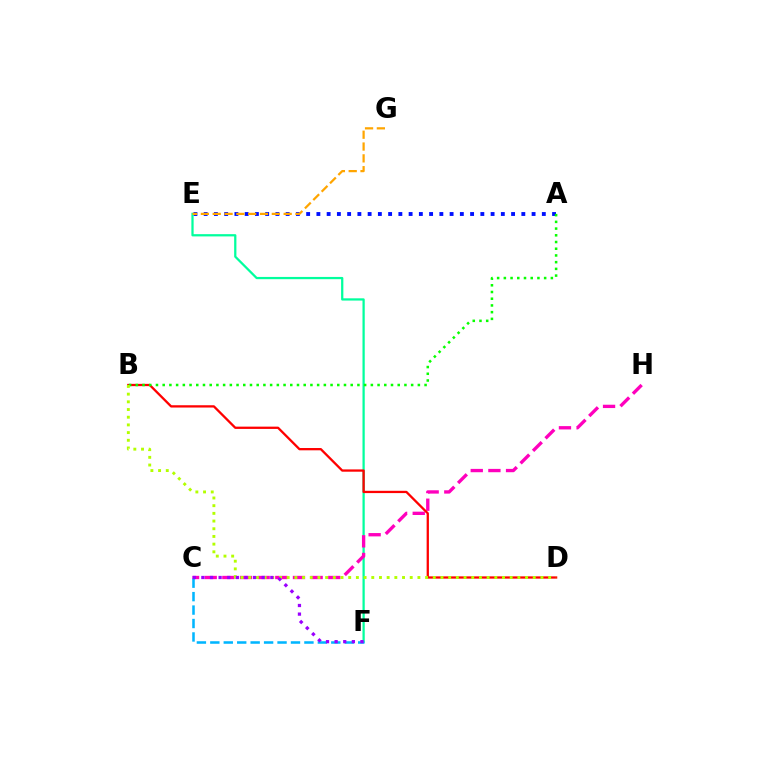{('A', 'E'): [{'color': '#0010ff', 'line_style': 'dotted', 'thickness': 2.78}], ('E', 'F'): [{'color': '#00ff9d', 'line_style': 'solid', 'thickness': 1.62}], ('C', 'H'): [{'color': '#ff00bd', 'line_style': 'dashed', 'thickness': 2.4}], ('E', 'G'): [{'color': '#ffa500', 'line_style': 'dashed', 'thickness': 1.61}], ('B', 'D'): [{'color': '#ff0000', 'line_style': 'solid', 'thickness': 1.65}, {'color': '#b3ff00', 'line_style': 'dotted', 'thickness': 2.09}], ('A', 'B'): [{'color': '#08ff00', 'line_style': 'dotted', 'thickness': 1.82}], ('C', 'F'): [{'color': '#00b5ff', 'line_style': 'dashed', 'thickness': 1.83}, {'color': '#9b00ff', 'line_style': 'dotted', 'thickness': 2.34}]}